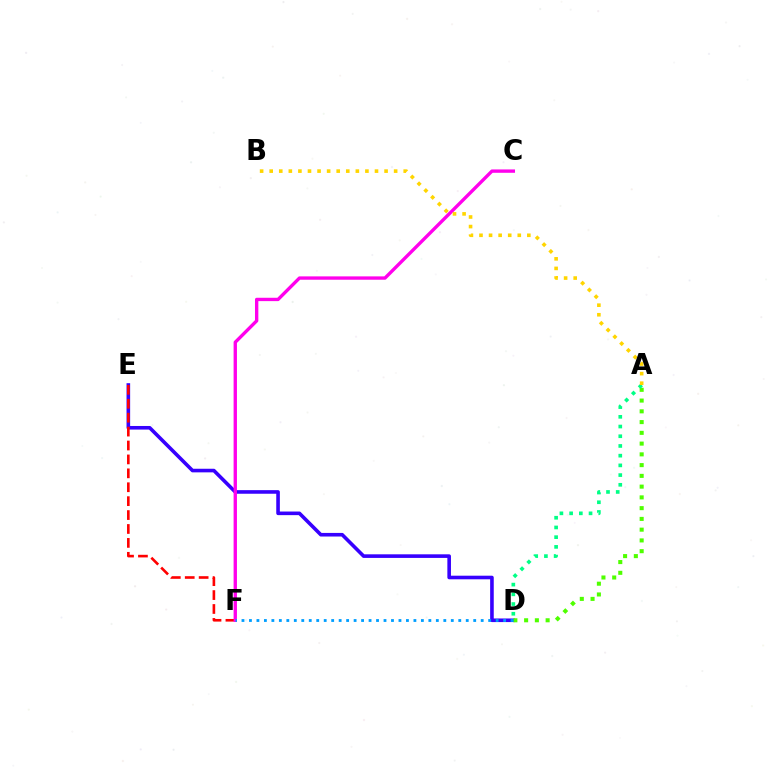{('D', 'E'): [{'color': '#3700ff', 'line_style': 'solid', 'thickness': 2.59}], ('E', 'F'): [{'color': '#ff0000', 'line_style': 'dashed', 'thickness': 1.89}], ('A', 'D'): [{'color': '#4fff00', 'line_style': 'dotted', 'thickness': 2.92}, {'color': '#00ff86', 'line_style': 'dotted', 'thickness': 2.64}], ('C', 'F'): [{'color': '#ff00ed', 'line_style': 'solid', 'thickness': 2.41}], ('D', 'F'): [{'color': '#009eff', 'line_style': 'dotted', 'thickness': 2.03}], ('A', 'B'): [{'color': '#ffd500', 'line_style': 'dotted', 'thickness': 2.6}]}